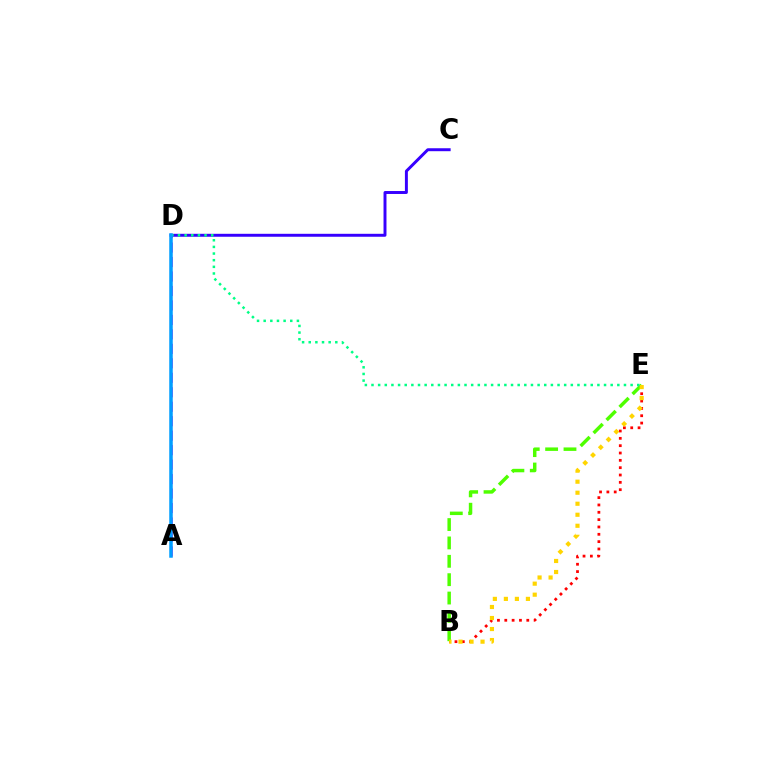{('B', 'E'): [{'color': '#ff0000', 'line_style': 'dotted', 'thickness': 1.99}, {'color': '#4fff00', 'line_style': 'dashed', 'thickness': 2.5}, {'color': '#ffd500', 'line_style': 'dotted', 'thickness': 2.99}], ('A', 'D'): [{'color': '#ff00ed', 'line_style': 'dashed', 'thickness': 1.97}, {'color': '#009eff', 'line_style': 'solid', 'thickness': 2.52}], ('C', 'D'): [{'color': '#3700ff', 'line_style': 'solid', 'thickness': 2.12}], ('D', 'E'): [{'color': '#00ff86', 'line_style': 'dotted', 'thickness': 1.81}]}